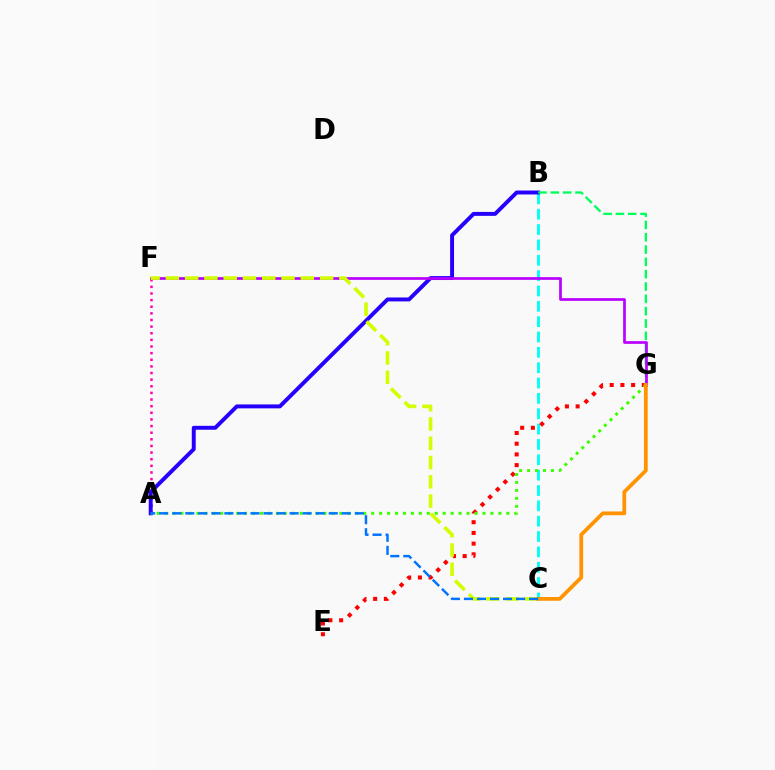{('B', 'C'): [{'color': '#00fff6', 'line_style': 'dashed', 'thickness': 2.09}], ('A', 'F'): [{'color': '#ff00ac', 'line_style': 'dotted', 'thickness': 1.8}], ('E', 'G'): [{'color': '#ff0000', 'line_style': 'dotted', 'thickness': 2.91}], ('A', 'B'): [{'color': '#2500ff', 'line_style': 'solid', 'thickness': 2.83}], ('B', 'G'): [{'color': '#00ff5c', 'line_style': 'dashed', 'thickness': 1.67}], ('F', 'G'): [{'color': '#b900ff', 'line_style': 'solid', 'thickness': 1.95}], ('C', 'F'): [{'color': '#d1ff00', 'line_style': 'dashed', 'thickness': 2.62}], ('A', 'G'): [{'color': '#3dff00', 'line_style': 'dotted', 'thickness': 2.16}], ('C', 'G'): [{'color': '#ff9400', 'line_style': 'solid', 'thickness': 2.71}], ('A', 'C'): [{'color': '#0074ff', 'line_style': 'dashed', 'thickness': 1.77}]}